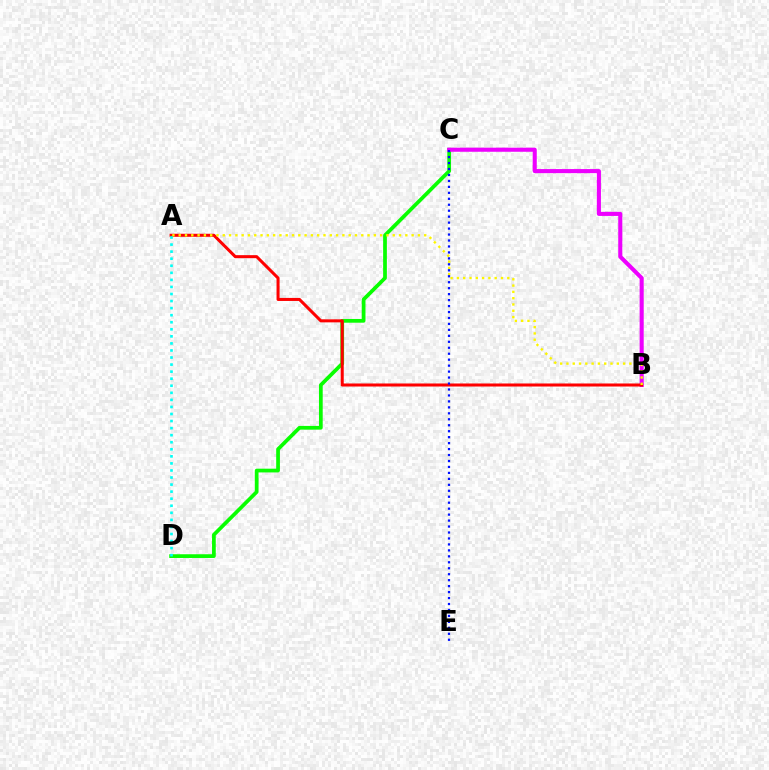{('C', 'D'): [{'color': '#08ff00', 'line_style': 'solid', 'thickness': 2.69}], ('B', 'C'): [{'color': '#ee00ff', 'line_style': 'solid', 'thickness': 2.94}], ('A', 'B'): [{'color': '#ff0000', 'line_style': 'solid', 'thickness': 2.18}, {'color': '#fcf500', 'line_style': 'dotted', 'thickness': 1.71}], ('C', 'E'): [{'color': '#0010ff', 'line_style': 'dotted', 'thickness': 1.62}], ('A', 'D'): [{'color': '#00fff6', 'line_style': 'dotted', 'thickness': 1.92}]}